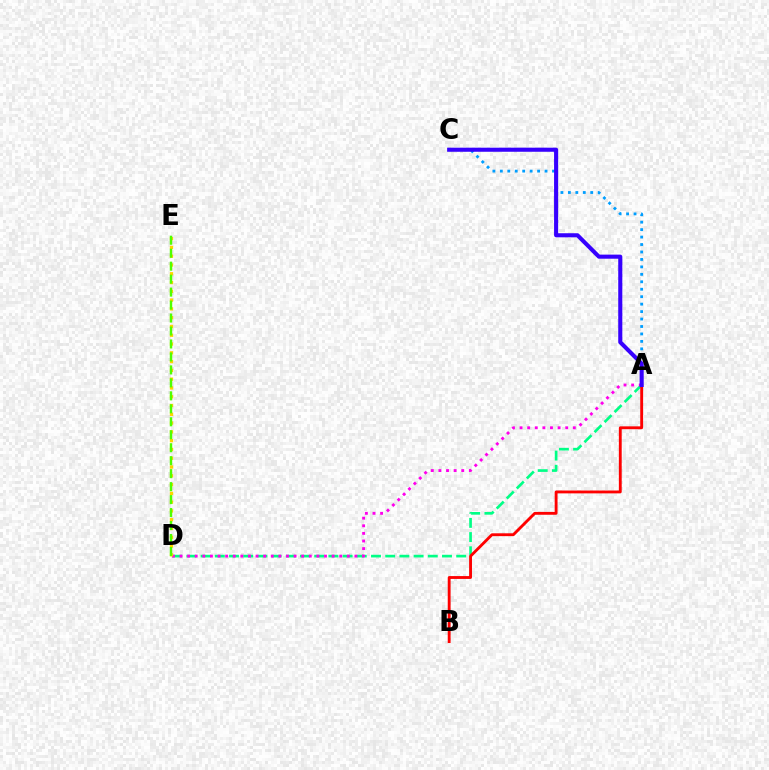{('A', 'D'): [{'color': '#00ff86', 'line_style': 'dashed', 'thickness': 1.93}, {'color': '#ff00ed', 'line_style': 'dotted', 'thickness': 2.07}], ('A', 'C'): [{'color': '#009eff', 'line_style': 'dotted', 'thickness': 2.02}, {'color': '#3700ff', 'line_style': 'solid', 'thickness': 2.94}], ('D', 'E'): [{'color': '#ffd500', 'line_style': 'dotted', 'thickness': 2.39}, {'color': '#4fff00', 'line_style': 'dashed', 'thickness': 1.76}], ('A', 'B'): [{'color': '#ff0000', 'line_style': 'solid', 'thickness': 2.05}]}